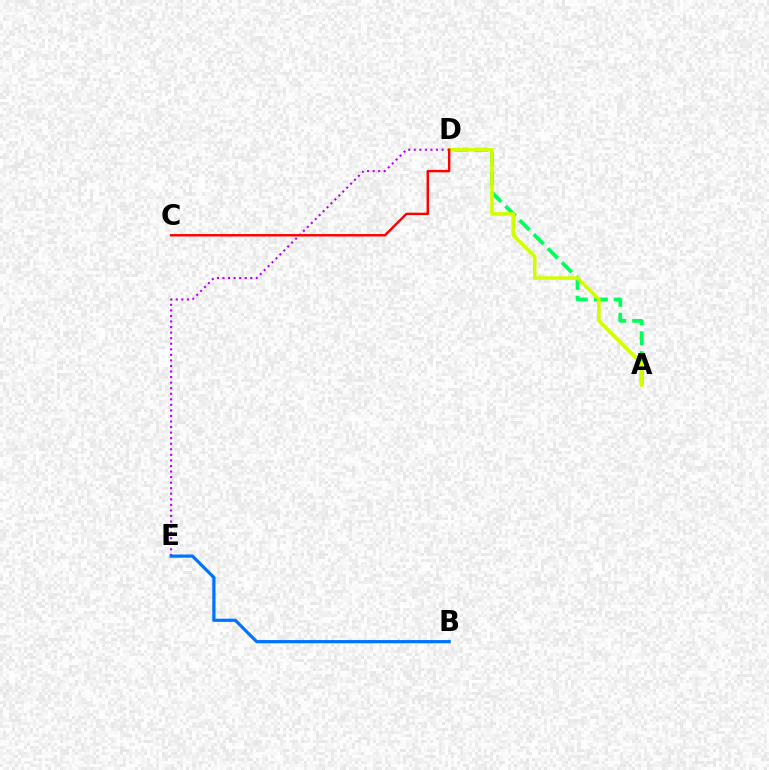{('A', 'D'): [{'color': '#00ff5c', 'line_style': 'dashed', 'thickness': 2.71}, {'color': '#d1ff00', 'line_style': 'solid', 'thickness': 2.55}], ('D', 'E'): [{'color': '#b900ff', 'line_style': 'dotted', 'thickness': 1.51}], ('B', 'E'): [{'color': '#0074ff', 'line_style': 'solid', 'thickness': 2.31}], ('C', 'D'): [{'color': '#ff0000', 'line_style': 'solid', 'thickness': 1.75}]}